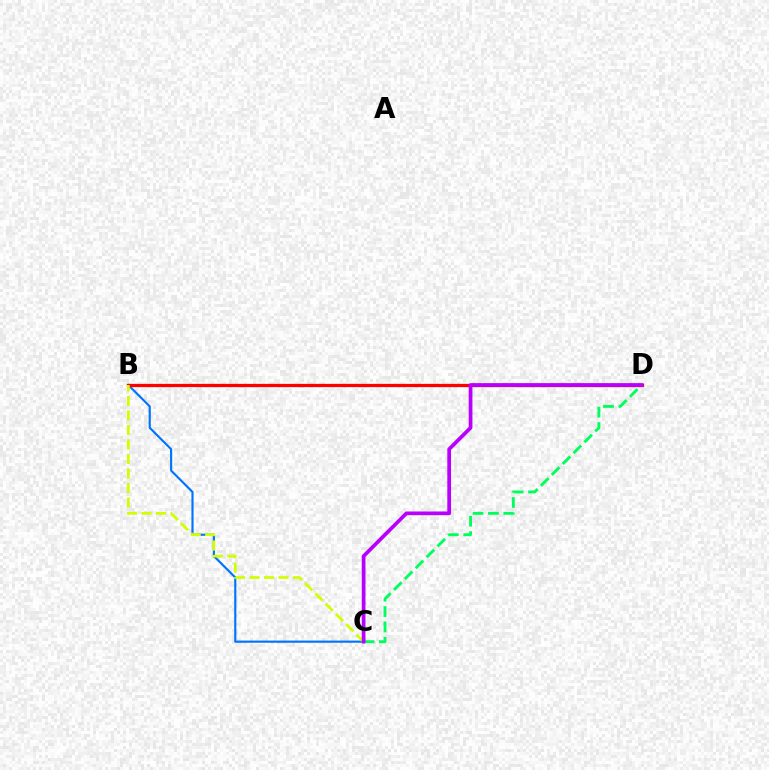{('B', 'C'): [{'color': '#0074ff', 'line_style': 'solid', 'thickness': 1.56}, {'color': '#d1ff00', 'line_style': 'dashed', 'thickness': 1.97}], ('B', 'D'): [{'color': '#ff0000', 'line_style': 'solid', 'thickness': 2.35}], ('C', 'D'): [{'color': '#00ff5c', 'line_style': 'dashed', 'thickness': 2.09}, {'color': '#b900ff', 'line_style': 'solid', 'thickness': 2.69}]}